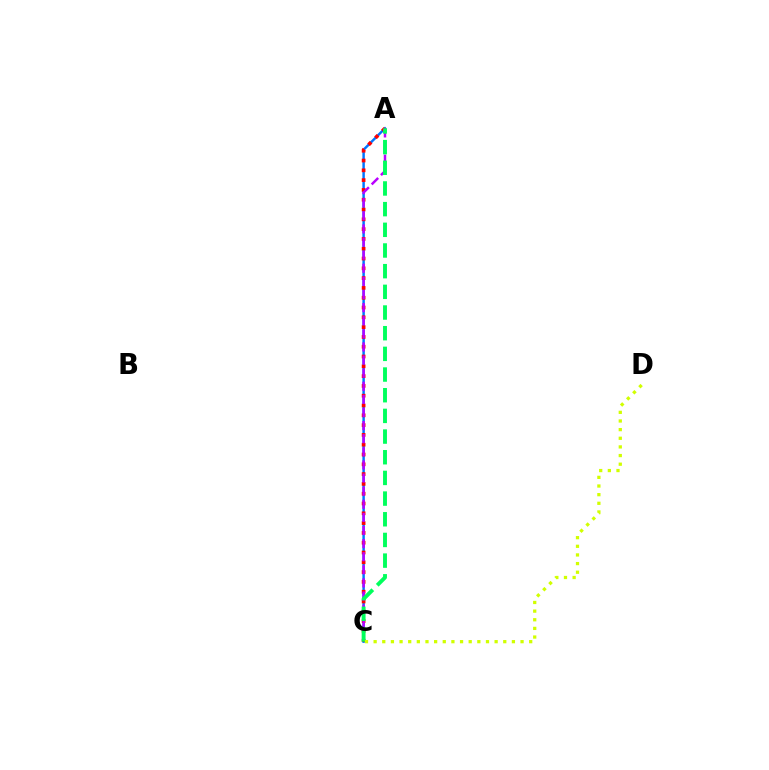{('A', 'C'): [{'color': '#0074ff', 'line_style': 'solid', 'thickness': 1.76}, {'color': '#ff0000', 'line_style': 'dotted', 'thickness': 2.66}, {'color': '#b900ff', 'line_style': 'dashed', 'thickness': 1.78}, {'color': '#00ff5c', 'line_style': 'dashed', 'thickness': 2.81}], ('C', 'D'): [{'color': '#d1ff00', 'line_style': 'dotted', 'thickness': 2.35}]}